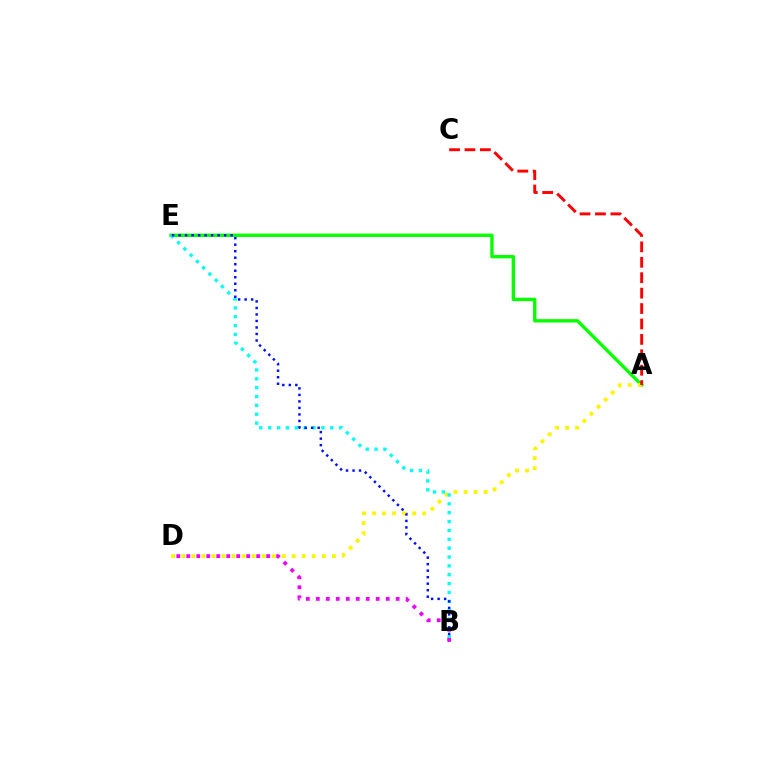{('A', 'E'): [{'color': '#08ff00', 'line_style': 'solid', 'thickness': 2.42}], ('A', 'D'): [{'color': '#fcf500', 'line_style': 'dotted', 'thickness': 2.73}], ('B', 'E'): [{'color': '#00fff6', 'line_style': 'dotted', 'thickness': 2.41}, {'color': '#0010ff', 'line_style': 'dotted', 'thickness': 1.77}], ('A', 'C'): [{'color': '#ff0000', 'line_style': 'dashed', 'thickness': 2.09}], ('B', 'D'): [{'color': '#ee00ff', 'line_style': 'dotted', 'thickness': 2.71}]}